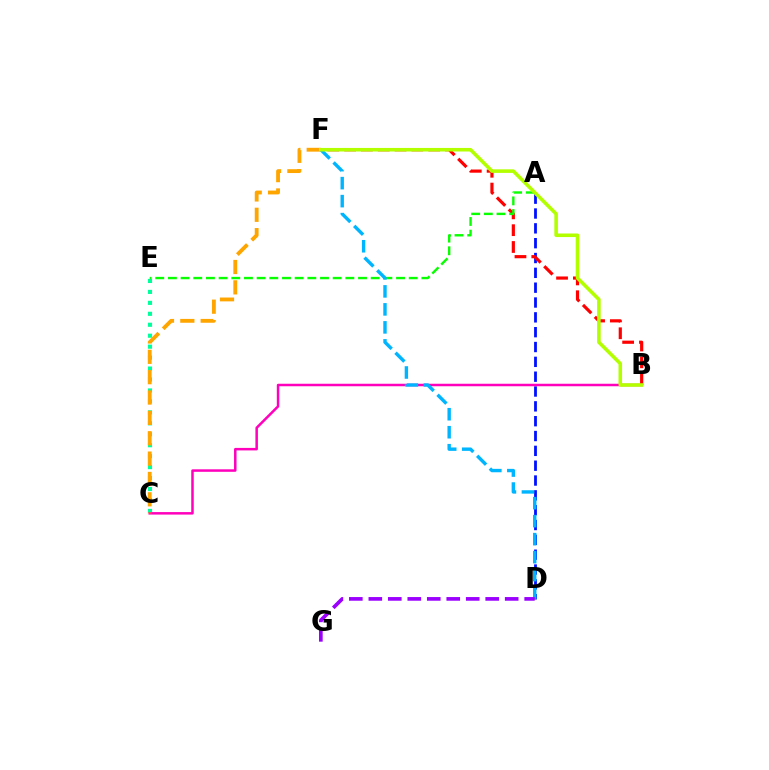{('A', 'D'): [{'color': '#0010ff', 'line_style': 'dashed', 'thickness': 2.02}], ('C', 'E'): [{'color': '#00ff9d', 'line_style': 'dotted', 'thickness': 2.98}], ('B', 'C'): [{'color': '#ff00bd', 'line_style': 'solid', 'thickness': 1.8}], ('B', 'F'): [{'color': '#ff0000', 'line_style': 'dashed', 'thickness': 2.28}, {'color': '#b3ff00', 'line_style': 'solid', 'thickness': 2.57}], ('A', 'E'): [{'color': '#08ff00', 'line_style': 'dashed', 'thickness': 1.72}], ('C', 'F'): [{'color': '#ffa500', 'line_style': 'dashed', 'thickness': 2.77}], ('D', 'F'): [{'color': '#00b5ff', 'line_style': 'dashed', 'thickness': 2.44}], ('D', 'G'): [{'color': '#9b00ff', 'line_style': 'dashed', 'thickness': 2.65}]}